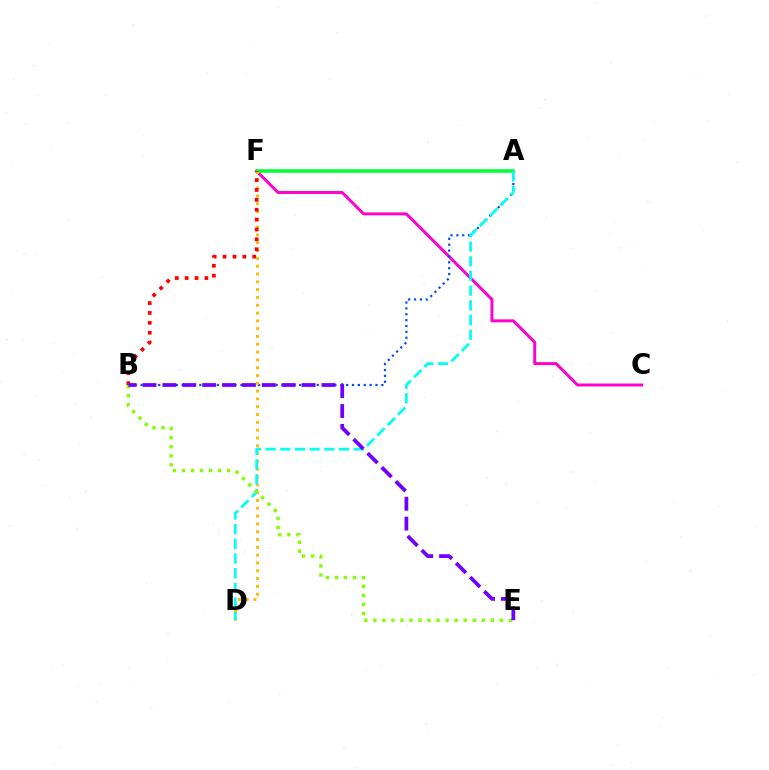{('C', 'F'): [{'color': '#ff00cf', 'line_style': 'solid', 'thickness': 2.13}], ('A', 'B'): [{'color': '#004bff', 'line_style': 'dotted', 'thickness': 1.6}], ('A', 'F'): [{'color': '#00ff39', 'line_style': 'solid', 'thickness': 2.58}], ('D', 'F'): [{'color': '#ffbd00', 'line_style': 'dotted', 'thickness': 2.12}], ('B', 'F'): [{'color': '#ff0000', 'line_style': 'dotted', 'thickness': 2.68}], ('A', 'D'): [{'color': '#00fff6', 'line_style': 'dashed', 'thickness': 1.99}], ('B', 'E'): [{'color': '#84ff00', 'line_style': 'dotted', 'thickness': 2.45}, {'color': '#7200ff', 'line_style': 'dashed', 'thickness': 2.7}]}